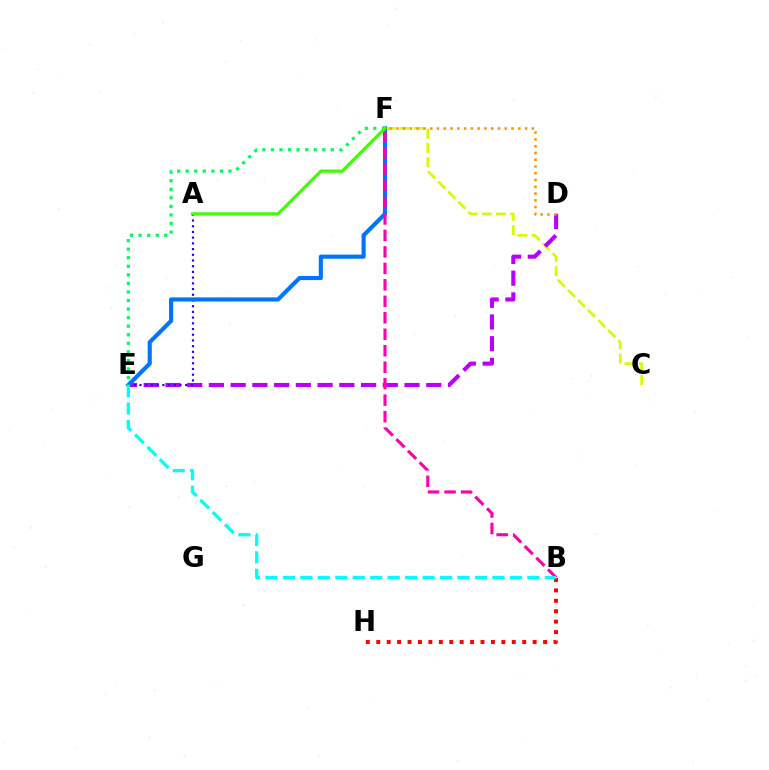{('C', 'F'): [{'color': '#d1ff00', 'line_style': 'dashed', 'thickness': 1.94}], ('D', 'E'): [{'color': '#b900ff', 'line_style': 'dashed', 'thickness': 2.95}], ('D', 'F'): [{'color': '#ff9400', 'line_style': 'dotted', 'thickness': 1.84}], ('B', 'H'): [{'color': '#ff0000', 'line_style': 'dotted', 'thickness': 2.83}], ('A', 'E'): [{'color': '#2500ff', 'line_style': 'dotted', 'thickness': 1.55}], ('E', 'F'): [{'color': '#0074ff', 'line_style': 'solid', 'thickness': 2.96}, {'color': '#00ff5c', 'line_style': 'dotted', 'thickness': 2.32}], ('B', 'F'): [{'color': '#ff00ac', 'line_style': 'dashed', 'thickness': 2.24}], ('B', 'E'): [{'color': '#00fff6', 'line_style': 'dashed', 'thickness': 2.37}], ('A', 'F'): [{'color': '#3dff00', 'line_style': 'solid', 'thickness': 2.3}]}